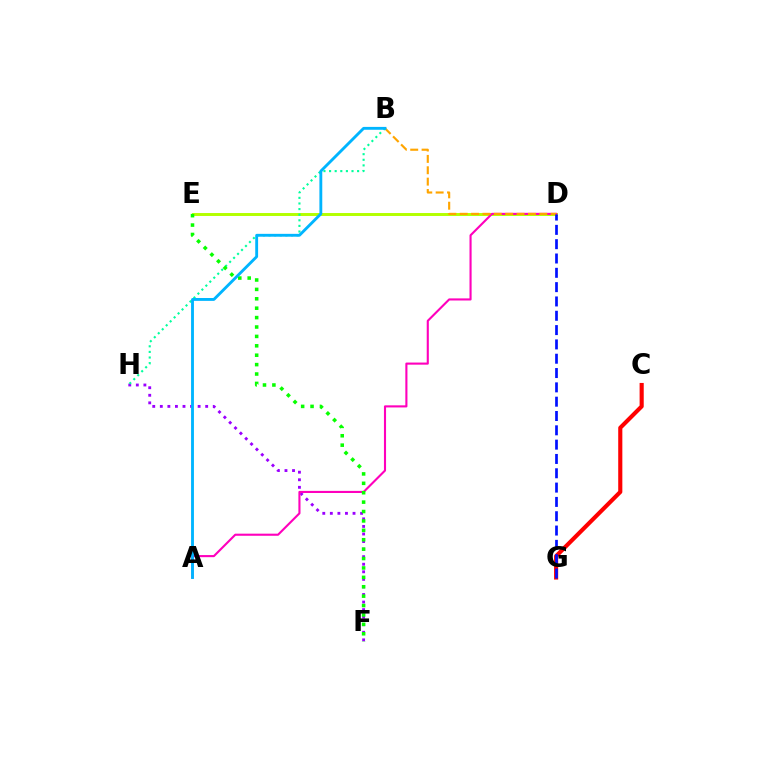{('D', 'E'): [{'color': '#b3ff00', 'line_style': 'solid', 'thickness': 2.12}], ('F', 'H'): [{'color': '#9b00ff', 'line_style': 'dotted', 'thickness': 2.05}], ('A', 'D'): [{'color': '#ff00bd', 'line_style': 'solid', 'thickness': 1.52}], ('B', 'D'): [{'color': '#ffa500', 'line_style': 'dashed', 'thickness': 1.54}], ('B', 'H'): [{'color': '#00ff9d', 'line_style': 'dotted', 'thickness': 1.52}], ('C', 'G'): [{'color': '#ff0000', 'line_style': 'solid', 'thickness': 2.97}], ('D', 'G'): [{'color': '#0010ff', 'line_style': 'dashed', 'thickness': 1.95}], ('E', 'F'): [{'color': '#08ff00', 'line_style': 'dotted', 'thickness': 2.55}], ('A', 'B'): [{'color': '#00b5ff', 'line_style': 'solid', 'thickness': 2.06}]}